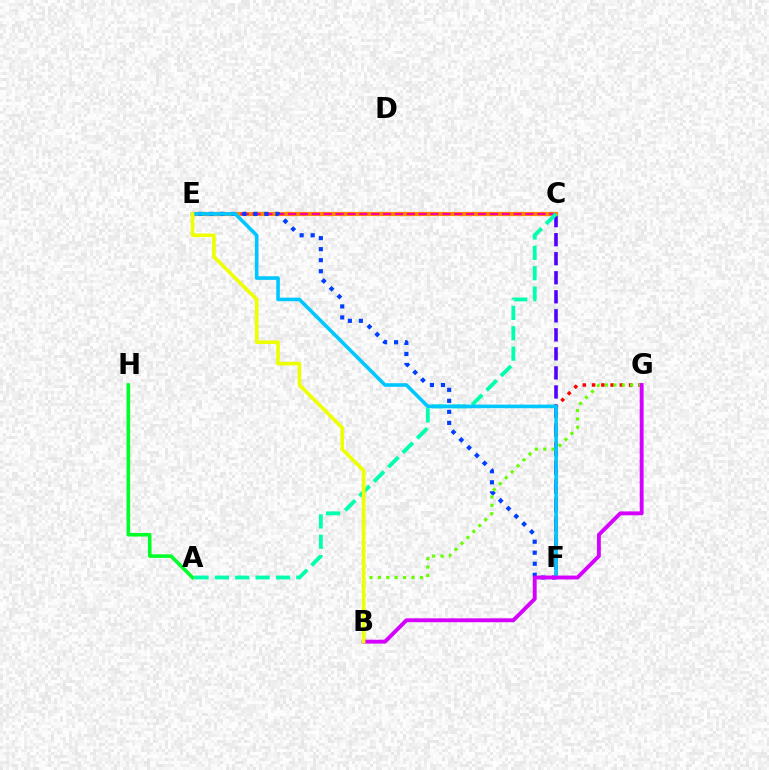{('C', 'F'): [{'color': '#4f00ff', 'line_style': 'dashed', 'thickness': 2.59}], ('C', 'E'): [{'color': '#ff8800', 'line_style': 'solid', 'thickness': 3.0}, {'color': '#ff00a0', 'line_style': 'dashed', 'thickness': 1.61}], ('E', 'F'): [{'color': '#003fff', 'line_style': 'dotted', 'thickness': 2.99}, {'color': '#00c7ff', 'line_style': 'solid', 'thickness': 2.59}], ('F', 'G'): [{'color': '#ff0000', 'line_style': 'dotted', 'thickness': 2.52}], ('B', 'G'): [{'color': '#66ff00', 'line_style': 'dotted', 'thickness': 2.28}, {'color': '#d600ff', 'line_style': 'solid', 'thickness': 2.79}], ('A', 'C'): [{'color': '#00ffaf', 'line_style': 'dashed', 'thickness': 2.77}], ('A', 'H'): [{'color': '#00ff27', 'line_style': 'solid', 'thickness': 2.58}], ('B', 'E'): [{'color': '#eeff00', 'line_style': 'solid', 'thickness': 2.59}]}